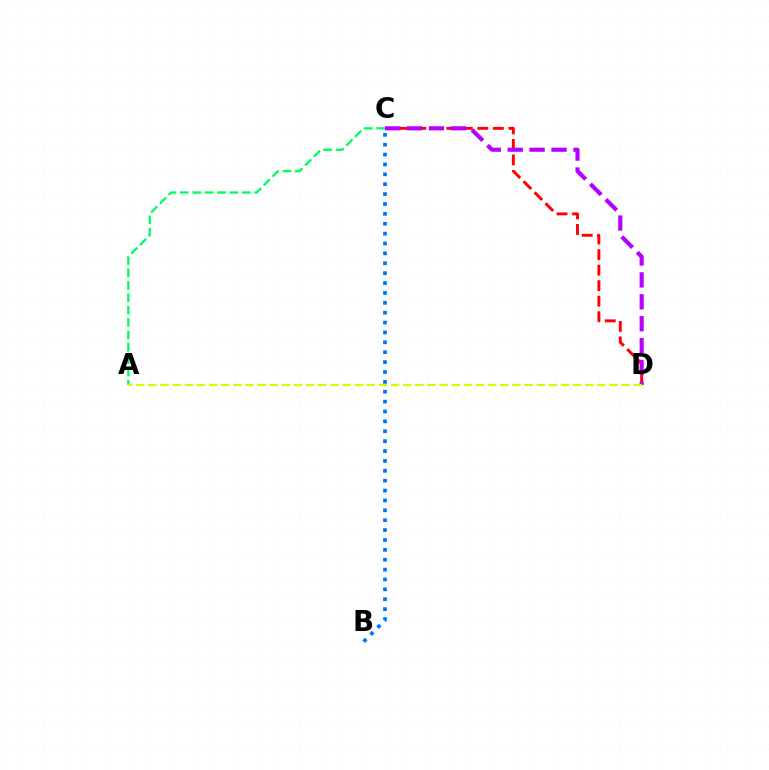{('A', 'C'): [{'color': '#00ff5c', 'line_style': 'dashed', 'thickness': 1.68}], ('C', 'D'): [{'color': '#ff0000', 'line_style': 'dashed', 'thickness': 2.11}, {'color': '#b900ff', 'line_style': 'dashed', 'thickness': 2.98}], ('A', 'D'): [{'color': '#d1ff00', 'line_style': 'dashed', 'thickness': 1.65}], ('B', 'C'): [{'color': '#0074ff', 'line_style': 'dotted', 'thickness': 2.68}]}